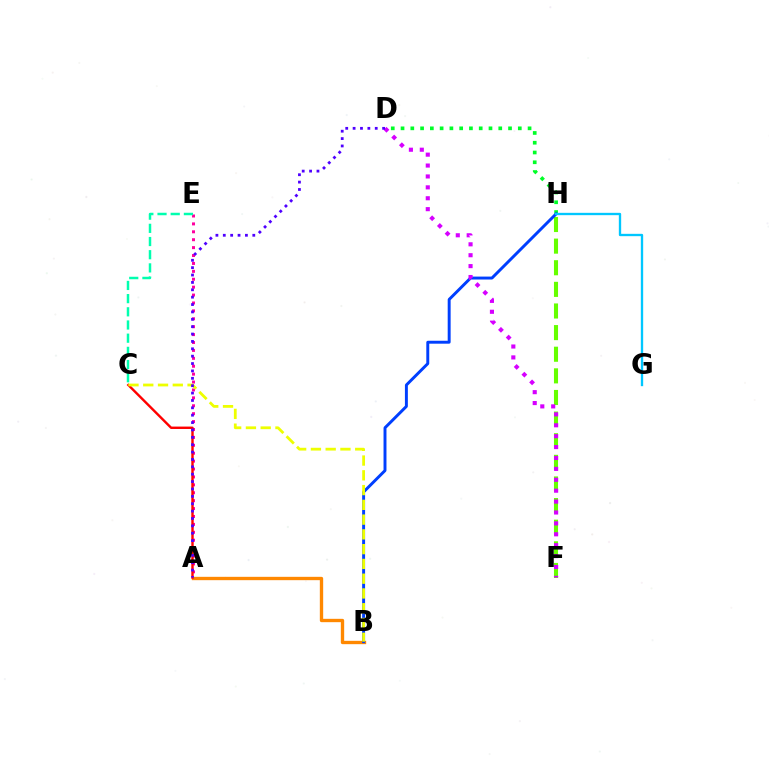{('A', 'B'): [{'color': '#ff8800', 'line_style': 'solid', 'thickness': 2.41}], ('A', 'E'): [{'color': '#ff00a0', 'line_style': 'dotted', 'thickness': 2.15}], ('D', 'H'): [{'color': '#00ff27', 'line_style': 'dotted', 'thickness': 2.66}], ('C', 'E'): [{'color': '#00ffaf', 'line_style': 'dashed', 'thickness': 1.79}], ('F', 'H'): [{'color': '#66ff00', 'line_style': 'dashed', 'thickness': 2.94}], ('B', 'H'): [{'color': '#003fff', 'line_style': 'solid', 'thickness': 2.12}], ('A', 'C'): [{'color': '#ff0000', 'line_style': 'solid', 'thickness': 1.73}], ('D', 'F'): [{'color': '#d600ff', 'line_style': 'dotted', 'thickness': 2.96}], ('G', 'H'): [{'color': '#00c7ff', 'line_style': 'solid', 'thickness': 1.68}], ('B', 'C'): [{'color': '#eeff00', 'line_style': 'dashed', 'thickness': 2.01}], ('A', 'D'): [{'color': '#4f00ff', 'line_style': 'dotted', 'thickness': 2.0}]}